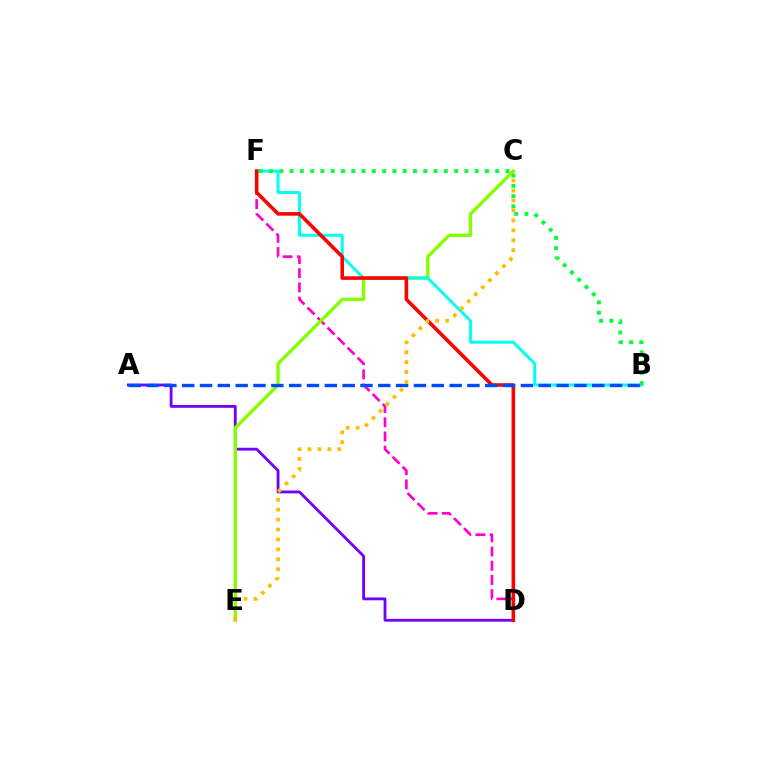{('A', 'D'): [{'color': '#7200ff', 'line_style': 'solid', 'thickness': 2.03}], ('D', 'F'): [{'color': '#ff00cf', 'line_style': 'dashed', 'thickness': 1.93}, {'color': '#ff0000', 'line_style': 'solid', 'thickness': 2.58}], ('C', 'E'): [{'color': '#84ff00', 'line_style': 'solid', 'thickness': 2.4}, {'color': '#ffbd00', 'line_style': 'dotted', 'thickness': 2.7}], ('B', 'F'): [{'color': '#00fff6', 'line_style': 'solid', 'thickness': 2.14}, {'color': '#00ff39', 'line_style': 'dotted', 'thickness': 2.79}], ('A', 'B'): [{'color': '#004bff', 'line_style': 'dashed', 'thickness': 2.42}]}